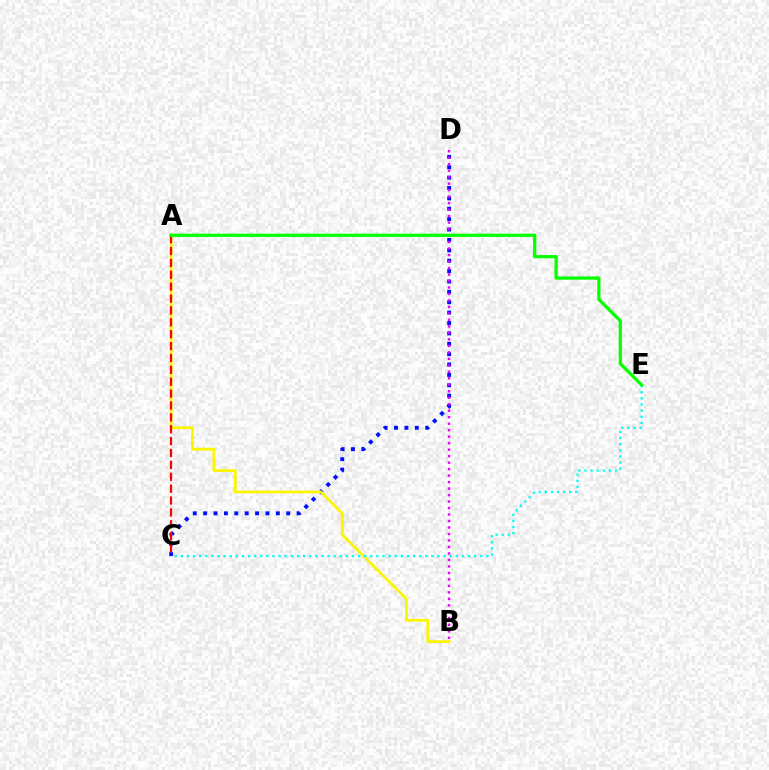{('C', 'D'): [{'color': '#0010ff', 'line_style': 'dotted', 'thickness': 2.82}], ('B', 'D'): [{'color': '#ee00ff', 'line_style': 'dotted', 'thickness': 1.76}], ('A', 'B'): [{'color': '#fcf500', 'line_style': 'solid', 'thickness': 2.01}], ('C', 'E'): [{'color': '#00fff6', 'line_style': 'dotted', 'thickness': 1.66}], ('A', 'C'): [{'color': '#ff0000', 'line_style': 'dashed', 'thickness': 1.61}], ('A', 'E'): [{'color': '#08ff00', 'line_style': 'solid', 'thickness': 2.34}]}